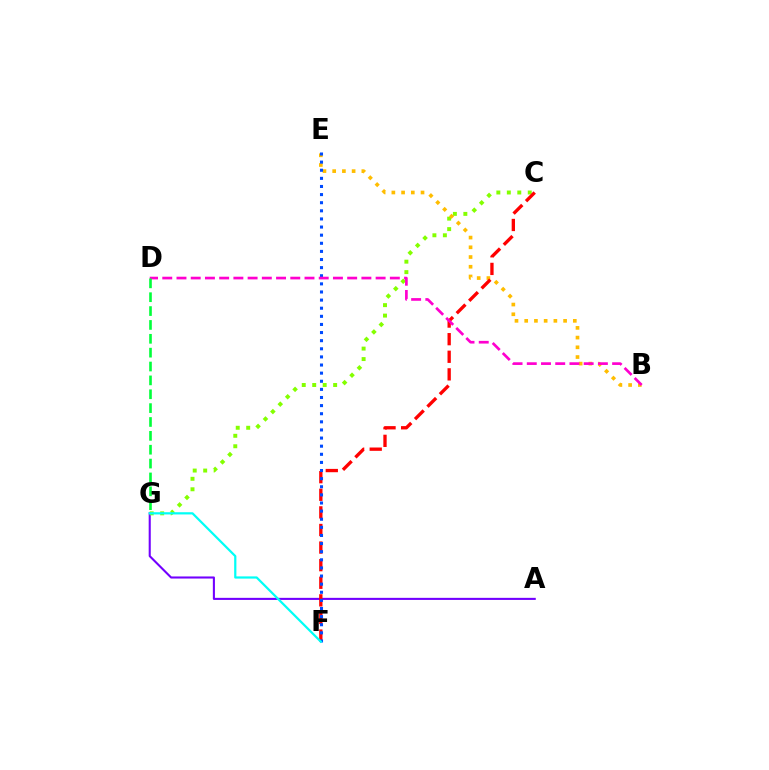{('A', 'G'): [{'color': '#7200ff', 'line_style': 'solid', 'thickness': 1.5}], ('C', 'G'): [{'color': '#84ff00', 'line_style': 'dotted', 'thickness': 2.84}], ('B', 'E'): [{'color': '#ffbd00', 'line_style': 'dotted', 'thickness': 2.64}], ('C', 'F'): [{'color': '#ff0000', 'line_style': 'dashed', 'thickness': 2.39}], ('E', 'F'): [{'color': '#004bff', 'line_style': 'dotted', 'thickness': 2.21}], ('B', 'D'): [{'color': '#ff00cf', 'line_style': 'dashed', 'thickness': 1.93}], ('F', 'G'): [{'color': '#00fff6', 'line_style': 'solid', 'thickness': 1.6}], ('D', 'G'): [{'color': '#00ff39', 'line_style': 'dashed', 'thickness': 1.88}]}